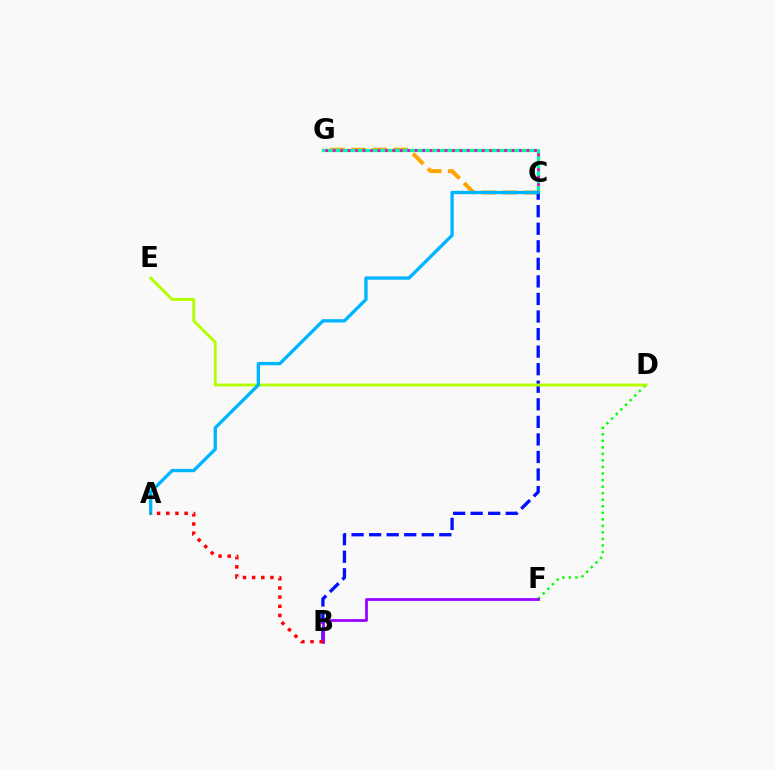{('C', 'G'): [{'color': '#ffa500', 'line_style': 'dashed', 'thickness': 2.87}, {'color': '#00ff9d', 'line_style': 'solid', 'thickness': 2.35}, {'color': '#ff00bd', 'line_style': 'dotted', 'thickness': 2.02}], ('D', 'F'): [{'color': '#08ff00', 'line_style': 'dotted', 'thickness': 1.78}], ('B', 'C'): [{'color': '#0010ff', 'line_style': 'dashed', 'thickness': 2.39}], ('B', 'F'): [{'color': '#9b00ff', 'line_style': 'solid', 'thickness': 2.0}], ('D', 'E'): [{'color': '#b3ff00', 'line_style': 'solid', 'thickness': 2.1}], ('A', 'C'): [{'color': '#00b5ff', 'line_style': 'solid', 'thickness': 2.39}], ('A', 'B'): [{'color': '#ff0000', 'line_style': 'dotted', 'thickness': 2.49}]}